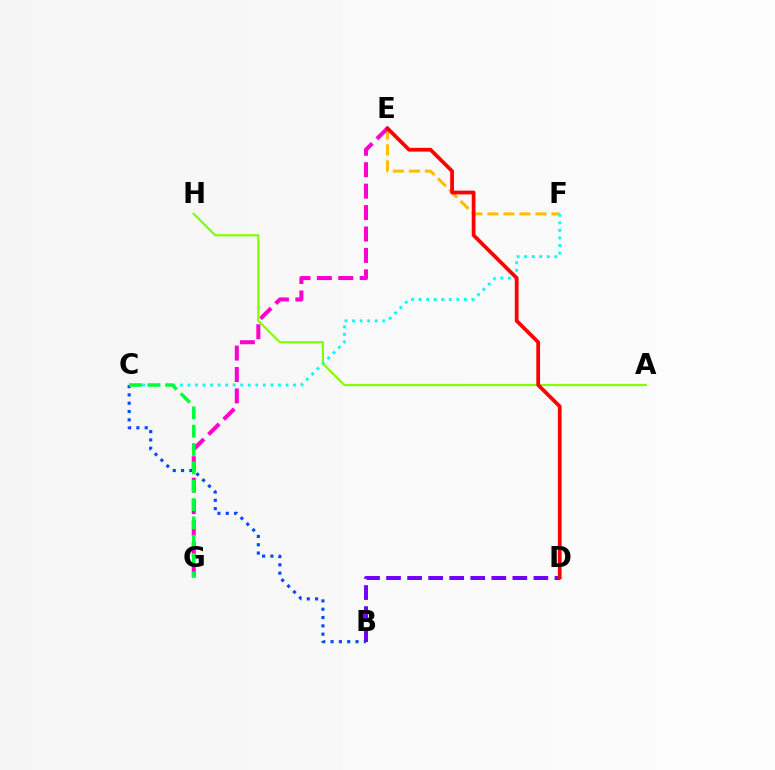{('E', 'F'): [{'color': '#ffbd00', 'line_style': 'dashed', 'thickness': 2.18}], ('E', 'G'): [{'color': '#ff00cf', 'line_style': 'dashed', 'thickness': 2.91}], ('B', 'C'): [{'color': '#004bff', 'line_style': 'dotted', 'thickness': 2.26}], ('B', 'D'): [{'color': '#7200ff', 'line_style': 'dashed', 'thickness': 2.86}], ('A', 'H'): [{'color': '#84ff00', 'line_style': 'solid', 'thickness': 1.6}], ('C', 'F'): [{'color': '#00fff6', 'line_style': 'dotted', 'thickness': 2.05}], ('D', 'E'): [{'color': '#ff0000', 'line_style': 'solid', 'thickness': 2.7}], ('C', 'G'): [{'color': '#00ff39', 'line_style': 'dashed', 'thickness': 2.49}]}